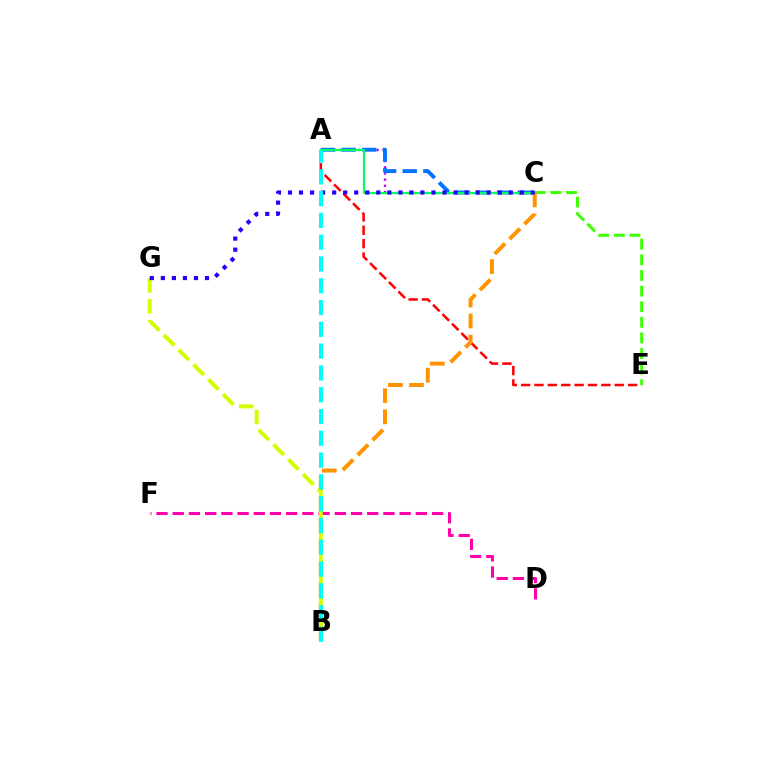{('D', 'F'): [{'color': '#ff00ac', 'line_style': 'dashed', 'thickness': 2.2}], ('A', 'E'): [{'color': '#ff0000', 'line_style': 'dashed', 'thickness': 1.82}], ('C', 'E'): [{'color': '#3dff00', 'line_style': 'dashed', 'thickness': 2.12}], ('B', 'C'): [{'color': '#ff9400', 'line_style': 'dashed', 'thickness': 2.87}], ('A', 'C'): [{'color': '#b900ff', 'line_style': 'dotted', 'thickness': 1.67}, {'color': '#0074ff', 'line_style': 'dashed', 'thickness': 2.8}, {'color': '#00ff5c', 'line_style': 'solid', 'thickness': 1.54}], ('B', 'G'): [{'color': '#d1ff00', 'line_style': 'dashed', 'thickness': 2.84}], ('C', 'G'): [{'color': '#2500ff', 'line_style': 'dotted', 'thickness': 3.0}], ('A', 'B'): [{'color': '#00fff6', 'line_style': 'dashed', 'thickness': 2.96}]}